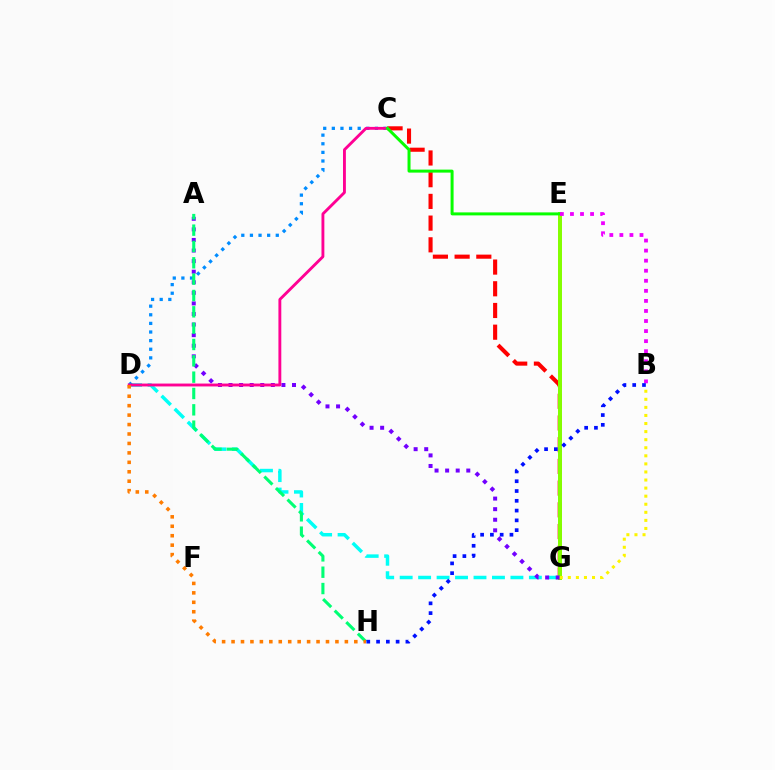{('D', 'G'): [{'color': '#00fff6', 'line_style': 'dashed', 'thickness': 2.51}], ('C', 'G'): [{'color': '#ff0000', 'line_style': 'dashed', 'thickness': 2.95}], ('E', 'G'): [{'color': '#84ff00', 'line_style': 'solid', 'thickness': 2.86}], ('A', 'G'): [{'color': '#7200ff', 'line_style': 'dotted', 'thickness': 2.87}], ('C', 'D'): [{'color': '#008cff', 'line_style': 'dotted', 'thickness': 2.34}, {'color': '#ff0094', 'line_style': 'solid', 'thickness': 2.07}], ('A', 'H'): [{'color': '#00ff74', 'line_style': 'dashed', 'thickness': 2.22}], ('D', 'H'): [{'color': '#ff7c00', 'line_style': 'dotted', 'thickness': 2.57}], ('C', 'E'): [{'color': '#08ff00', 'line_style': 'solid', 'thickness': 2.16}], ('B', 'G'): [{'color': '#fcf500', 'line_style': 'dotted', 'thickness': 2.19}], ('B', 'E'): [{'color': '#ee00ff', 'line_style': 'dotted', 'thickness': 2.73}], ('B', 'H'): [{'color': '#0010ff', 'line_style': 'dotted', 'thickness': 2.66}]}